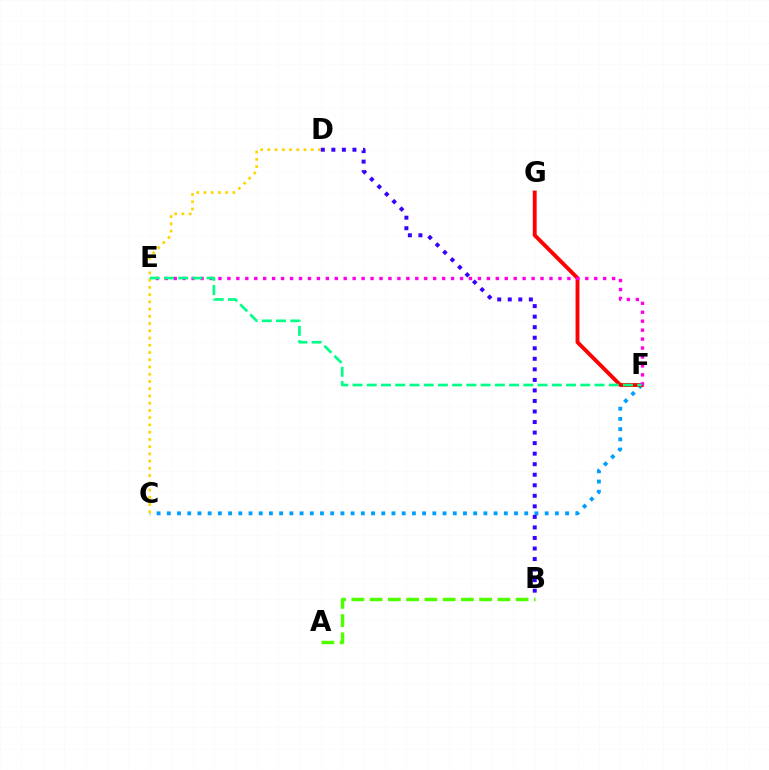{('A', 'B'): [{'color': '#4fff00', 'line_style': 'dashed', 'thickness': 2.48}], ('C', 'F'): [{'color': '#009eff', 'line_style': 'dotted', 'thickness': 2.77}], ('F', 'G'): [{'color': '#ff0000', 'line_style': 'solid', 'thickness': 2.79}], ('E', 'F'): [{'color': '#ff00ed', 'line_style': 'dotted', 'thickness': 2.43}, {'color': '#00ff86', 'line_style': 'dashed', 'thickness': 1.93}], ('C', 'D'): [{'color': '#ffd500', 'line_style': 'dotted', 'thickness': 1.97}], ('B', 'D'): [{'color': '#3700ff', 'line_style': 'dotted', 'thickness': 2.86}]}